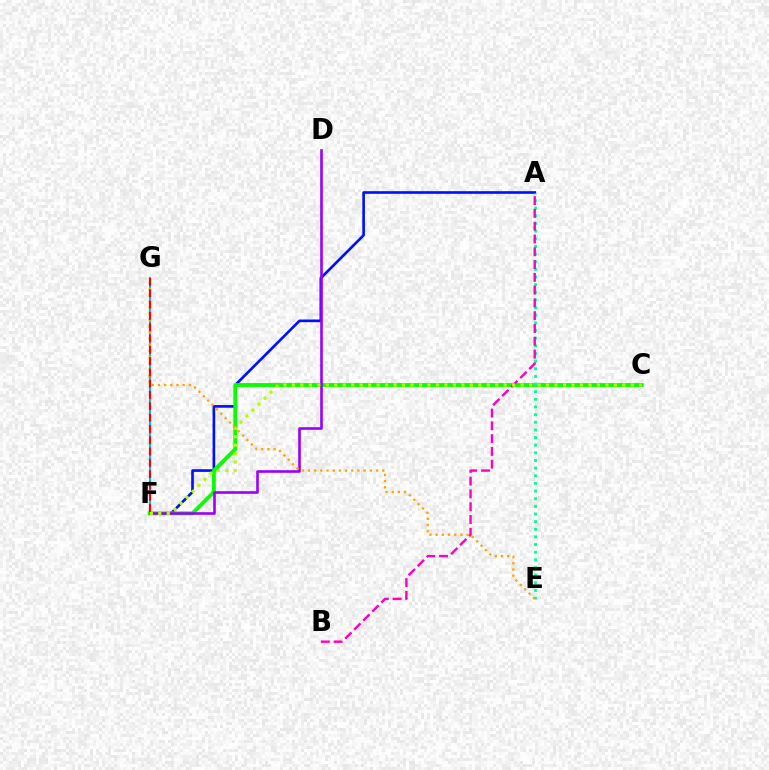{('A', 'F'): [{'color': '#0010ff', 'line_style': 'solid', 'thickness': 1.91}], ('F', 'G'): [{'color': '#00b5ff', 'line_style': 'solid', 'thickness': 1.5}, {'color': '#ff0000', 'line_style': 'dashed', 'thickness': 1.54}], ('C', 'F'): [{'color': '#08ff00', 'line_style': 'solid', 'thickness': 2.79}, {'color': '#b3ff00', 'line_style': 'dotted', 'thickness': 2.3}], ('D', 'F'): [{'color': '#9b00ff', 'line_style': 'solid', 'thickness': 1.88}], ('A', 'E'): [{'color': '#00ff9d', 'line_style': 'dotted', 'thickness': 2.08}], ('A', 'B'): [{'color': '#ff00bd', 'line_style': 'dashed', 'thickness': 1.74}], ('E', 'G'): [{'color': '#ffa500', 'line_style': 'dotted', 'thickness': 1.68}]}